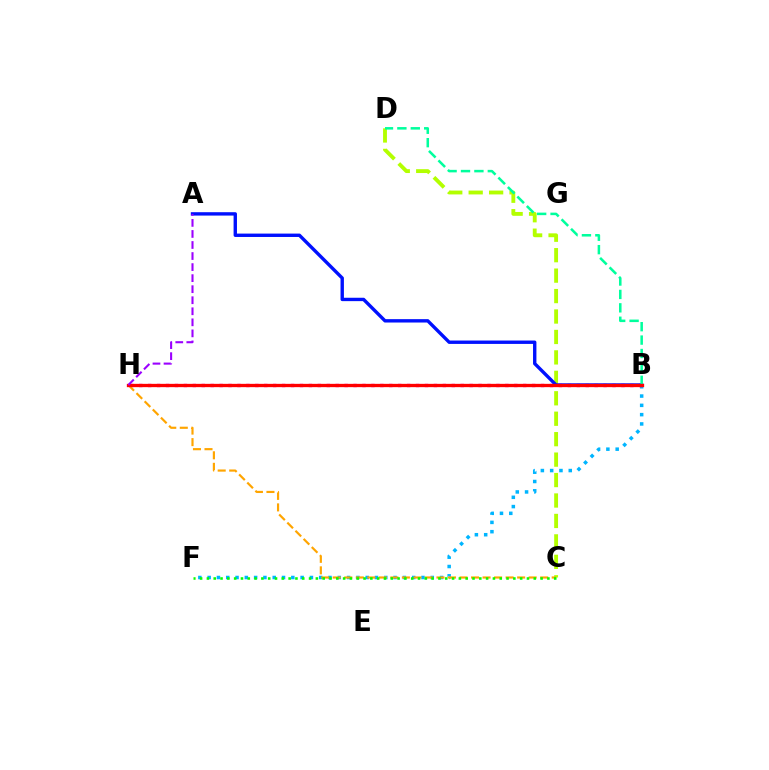{('C', 'D'): [{'color': '#b3ff00', 'line_style': 'dashed', 'thickness': 2.78}], ('B', 'F'): [{'color': '#00b5ff', 'line_style': 'dotted', 'thickness': 2.53}], ('B', 'H'): [{'color': '#ff00bd', 'line_style': 'dotted', 'thickness': 2.43}, {'color': '#ff0000', 'line_style': 'solid', 'thickness': 2.38}], ('A', 'B'): [{'color': '#0010ff', 'line_style': 'solid', 'thickness': 2.43}], ('B', 'D'): [{'color': '#00ff9d', 'line_style': 'dashed', 'thickness': 1.82}], ('C', 'H'): [{'color': '#ffa500', 'line_style': 'dashed', 'thickness': 1.57}], ('A', 'H'): [{'color': '#9b00ff', 'line_style': 'dashed', 'thickness': 1.5}], ('C', 'F'): [{'color': '#08ff00', 'line_style': 'dotted', 'thickness': 1.85}]}